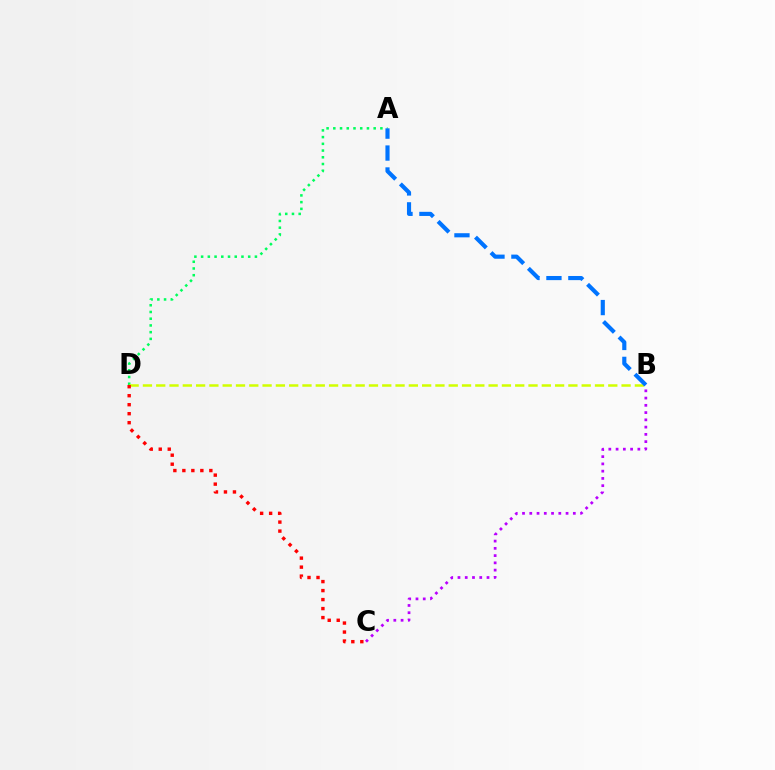{('B', 'C'): [{'color': '#b900ff', 'line_style': 'dotted', 'thickness': 1.97}], ('A', 'D'): [{'color': '#00ff5c', 'line_style': 'dotted', 'thickness': 1.83}], ('B', 'D'): [{'color': '#d1ff00', 'line_style': 'dashed', 'thickness': 1.81}], ('A', 'B'): [{'color': '#0074ff', 'line_style': 'dashed', 'thickness': 2.98}], ('C', 'D'): [{'color': '#ff0000', 'line_style': 'dotted', 'thickness': 2.44}]}